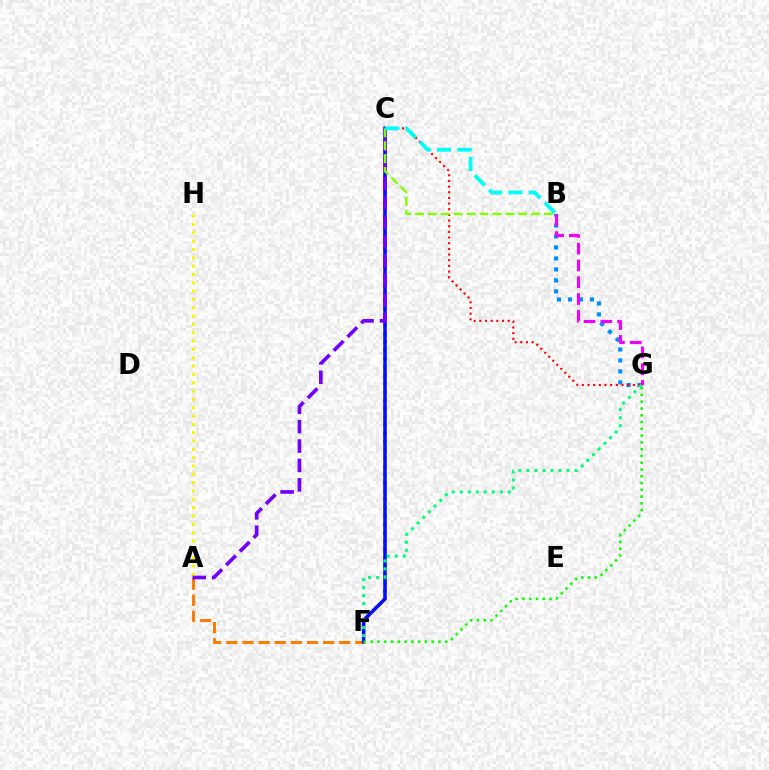{('B', 'G'): [{'color': '#008cff', 'line_style': 'dotted', 'thickness': 2.98}, {'color': '#ee00ff', 'line_style': 'dashed', 'thickness': 2.28}], ('A', 'F'): [{'color': '#ff7c00', 'line_style': 'dashed', 'thickness': 2.19}], ('C', 'G'): [{'color': '#ff0000', 'line_style': 'dotted', 'thickness': 1.54}], ('C', 'F'): [{'color': '#ff0094', 'line_style': 'dotted', 'thickness': 2.25}, {'color': '#0010ff', 'line_style': 'solid', 'thickness': 2.55}], ('F', 'G'): [{'color': '#08ff00', 'line_style': 'dotted', 'thickness': 1.84}, {'color': '#00ff74', 'line_style': 'dotted', 'thickness': 2.18}], ('A', 'H'): [{'color': '#fcf500', 'line_style': 'dotted', 'thickness': 2.26}], ('A', 'C'): [{'color': '#7200ff', 'line_style': 'dashed', 'thickness': 2.64}], ('B', 'C'): [{'color': '#84ff00', 'line_style': 'dashed', 'thickness': 1.75}, {'color': '#00fff6', 'line_style': 'dashed', 'thickness': 2.76}]}